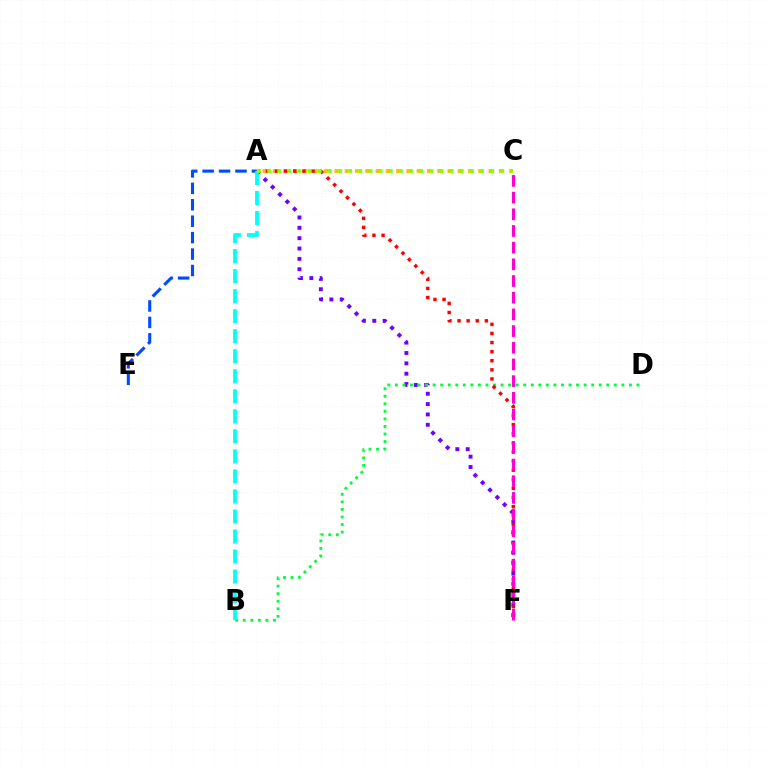{('A', 'E'): [{'color': '#004bff', 'line_style': 'dashed', 'thickness': 2.23}], ('A', 'C'): [{'color': '#ffbd00', 'line_style': 'dotted', 'thickness': 2.79}, {'color': '#84ff00', 'line_style': 'dotted', 'thickness': 2.76}], ('A', 'F'): [{'color': '#7200ff', 'line_style': 'dotted', 'thickness': 2.81}, {'color': '#ff0000', 'line_style': 'dotted', 'thickness': 2.47}], ('B', 'D'): [{'color': '#00ff39', 'line_style': 'dotted', 'thickness': 2.05}], ('A', 'B'): [{'color': '#00fff6', 'line_style': 'dashed', 'thickness': 2.72}], ('C', 'F'): [{'color': '#ff00cf', 'line_style': 'dashed', 'thickness': 2.27}]}